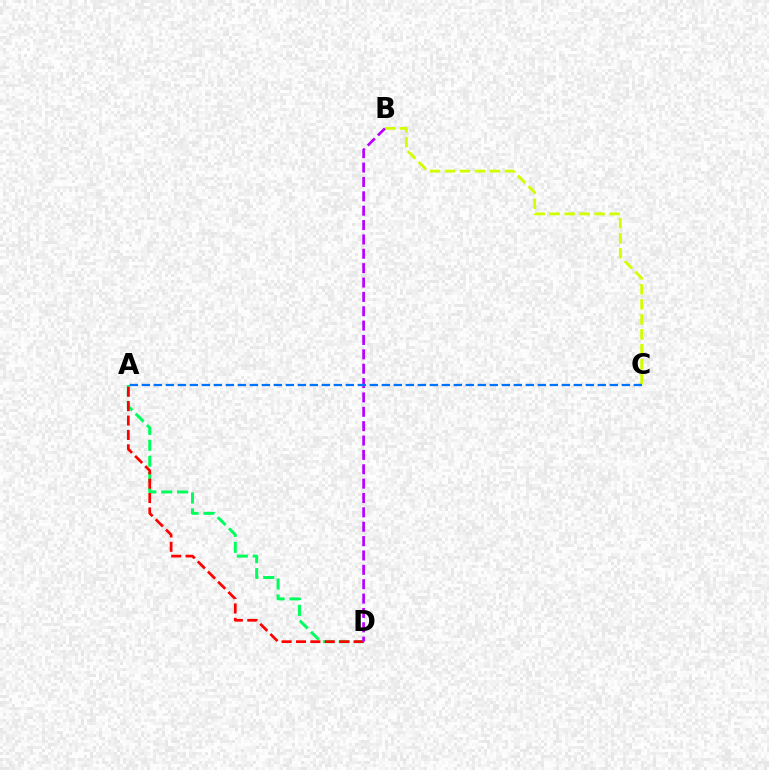{('A', 'D'): [{'color': '#00ff5c', 'line_style': 'dashed', 'thickness': 2.16}, {'color': '#ff0000', 'line_style': 'dashed', 'thickness': 1.96}], ('B', 'C'): [{'color': '#d1ff00', 'line_style': 'dashed', 'thickness': 2.04}], ('B', 'D'): [{'color': '#b900ff', 'line_style': 'dashed', 'thickness': 1.95}], ('A', 'C'): [{'color': '#0074ff', 'line_style': 'dashed', 'thickness': 1.63}]}